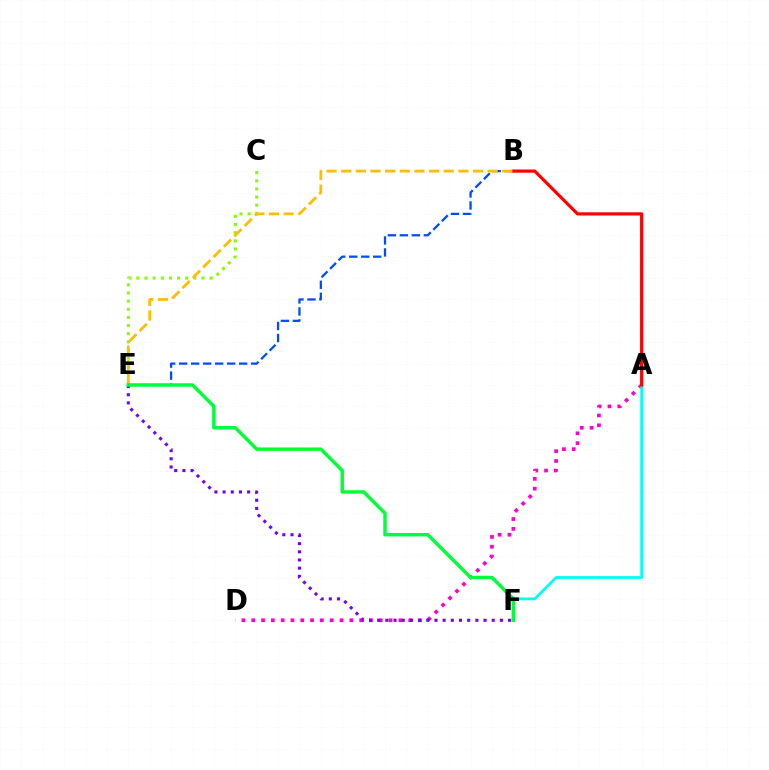{('A', 'D'): [{'color': '#ff00cf', 'line_style': 'dotted', 'thickness': 2.67}], ('A', 'F'): [{'color': '#00fff6', 'line_style': 'solid', 'thickness': 2.0}], ('B', 'E'): [{'color': '#004bff', 'line_style': 'dashed', 'thickness': 1.63}, {'color': '#ffbd00', 'line_style': 'dashed', 'thickness': 1.99}], ('A', 'B'): [{'color': '#ff0000', 'line_style': 'solid', 'thickness': 2.31}], ('C', 'E'): [{'color': '#84ff00', 'line_style': 'dotted', 'thickness': 2.21}], ('E', 'F'): [{'color': '#7200ff', 'line_style': 'dotted', 'thickness': 2.22}, {'color': '#00ff39', 'line_style': 'solid', 'thickness': 2.48}]}